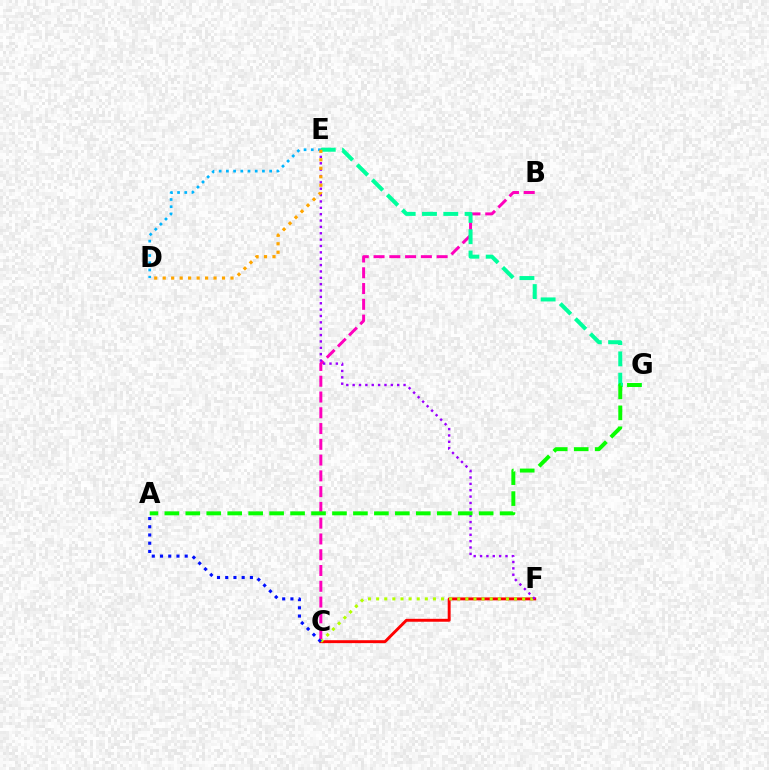{('C', 'F'): [{'color': '#ff0000', 'line_style': 'solid', 'thickness': 2.1}, {'color': '#b3ff00', 'line_style': 'dotted', 'thickness': 2.2}], ('B', 'C'): [{'color': '#ff00bd', 'line_style': 'dashed', 'thickness': 2.14}], ('D', 'E'): [{'color': '#00b5ff', 'line_style': 'dotted', 'thickness': 1.96}, {'color': '#ffa500', 'line_style': 'dotted', 'thickness': 2.3}], ('E', 'F'): [{'color': '#9b00ff', 'line_style': 'dotted', 'thickness': 1.73}], ('A', 'C'): [{'color': '#0010ff', 'line_style': 'dotted', 'thickness': 2.24}], ('E', 'G'): [{'color': '#00ff9d', 'line_style': 'dashed', 'thickness': 2.89}], ('A', 'G'): [{'color': '#08ff00', 'line_style': 'dashed', 'thickness': 2.85}]}